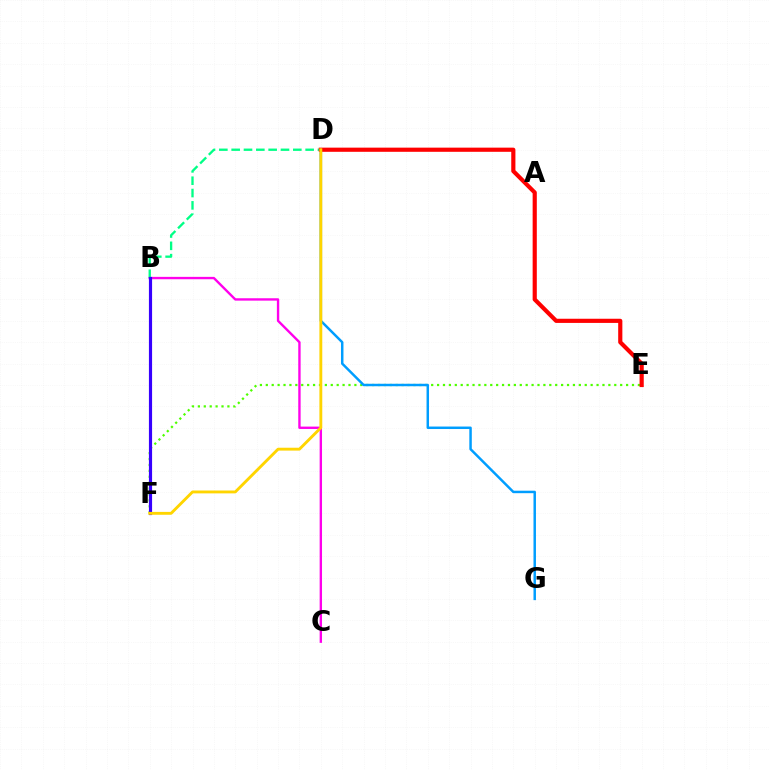{('B', 'C'): [{'color': '#ff00ed', 'line_style': 'solid', 'thickness': 1.71}], ('B', 'D'): [{'color': '#00ff86', 'line_style': 'dashed', 'thickness': 1.67}], ('E', 'F'): [{'color': '#4fff00', 'line_style': 'dotted', 'thickness': 1.6}], ('D', 'G'): [{'color': '#009eff', 'line_style': 'solid', 'thickness': 1.78}], ('B', 'F'): [{'color': '#3700ff', 'line_style': 'solid', 'thickness': 2.28}], ('D', 'E'): [{'color': '#ff0000', 'line_style': 'solid', 'thickness': 3.0}], ('D', 'F'): [{'color': '#ffd500', 'line_style': 'solid', 'thickness': 2.07}]}